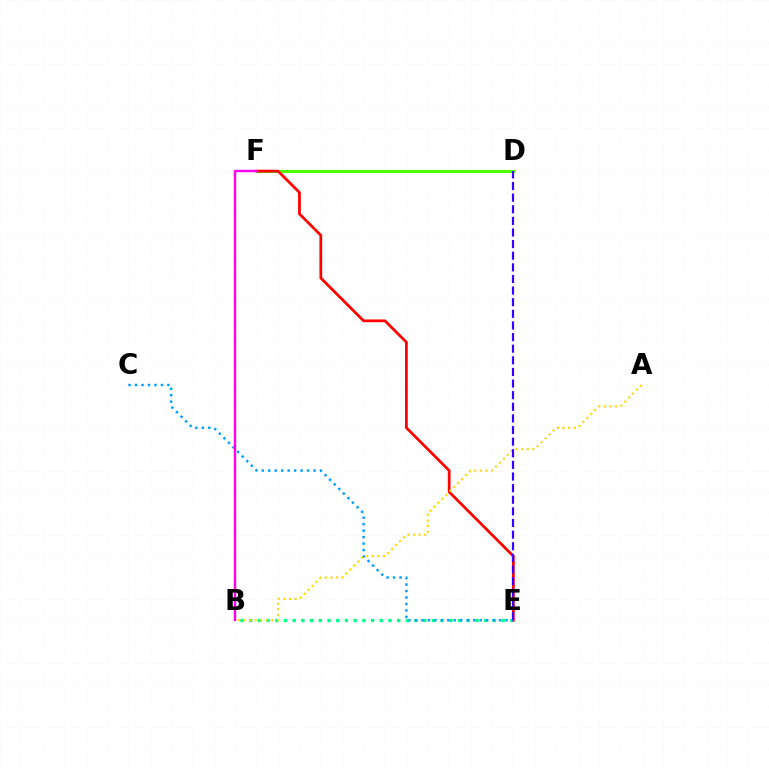{('D', 'F'): [{'color': '#4fff00', 'line_style': 'solid', 'thickness': 2.23}], ('B', 'E'): [{'color': '#00ff86', 'line_style': 'dotted', 'thickness': 2.37}], ('E', 'F'): [{'color': '#ff0000', 'line_style': 'solid', 'thickness': 1.99}], ('C', 'E'): [{'color': '#009eff', 'line_style': 'dotted', 'thickness': 1.76}], ('A', 'B'): [{'color': '#ffd500', 'line_style': 'dotted', 'thickness': 1.52}], ('B', 'F'): [{'color': '#ff00ed', 'line_style': 'solid', 'thickness': 1.73}], ('D', 'E'): [{'color': '#3700ff', 'line_style': 'dashed', 'thickness': 1.58}]}